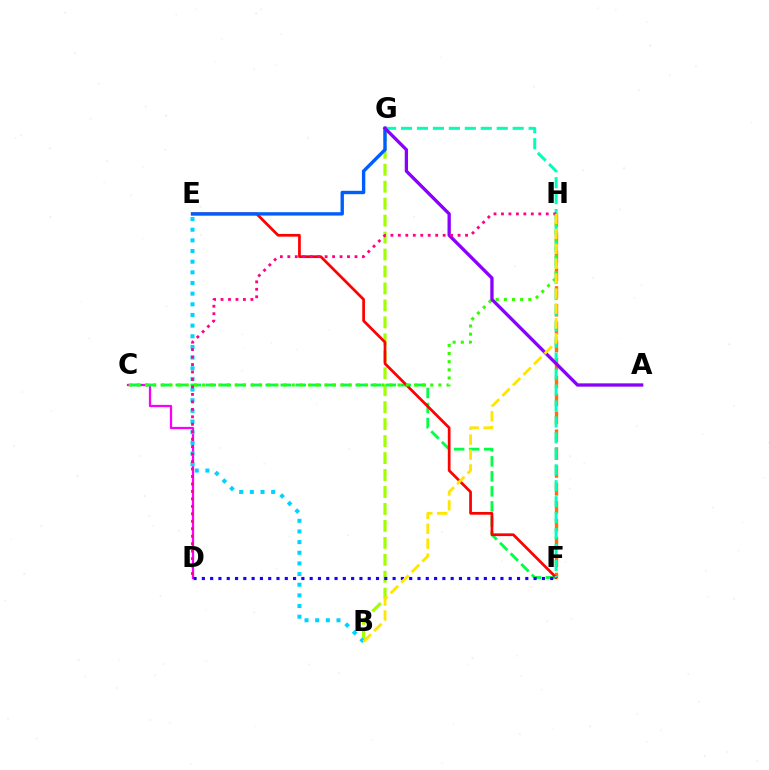{('F', 'H'): [{'color': '#ff7000', 'line_style': 'dashed', 'thickness': 2.43}], ('C', 'D'): [{'color': '#fa00f9', 'line_style': 'solid', 'thickness': 1.63}], ('B', 'G'): [{'color': '#a2ff00', 'line_style': 'dashed', 'thickness': 2.3}], ('C', 'F'): [{'color': '#00ff45', 'line_style': 'dashed', 'thickness': 2.04}], ('E', 'F'): [{'color': '#ff0000', 'line_style': 'solid', 'thickness': 1.96}], ('C', 'H'): [{'color': '#31ff00', 'line_style': 'dotted', 'thickness': 2.21}], ('F', 'G'): [{'color': '#00ffbb', 'line_style': 'dashed', 'thickness': 2.17}], ('D', 'F'): [{'color': '#1900ff', 'line_style': 'dotted', 'thickness': 2.25}], ('E', 'G'): [{'color': '#005dff', 'line_style': 'solid', 'thickness': 2.43}], ('A', 'G'): [{'color': '#8a00ff', 'line_style': 'solid', 'thickness': 2.38}], ('B', 'E'): [{'color': '#00d3ff', 'line_style': 'dotted', 'thickness': 2.9}], ('D', 'H'): [{'color': '#ff0088', 'line_style': 'dotted', 'thickness': 2.03}], ('B', 'H'): [{'color': '#ffe600', 'line_style': 'dashed', 'thickness': 2.03}]}